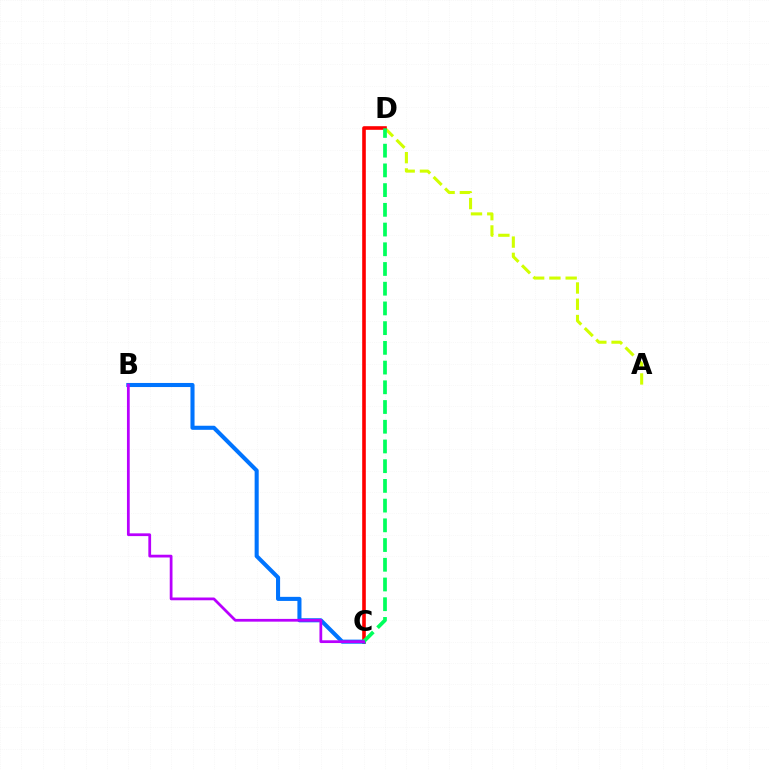{('A', 'D'): [{'color': '#d1ff00', 'line_style': 'dashed', 'thickness': 2.21}], ('C', 'D'): [{'color': '#ff0000', 'line_style': 'solid', 'thickness': 2.61}, {'color': '#00ff5c', 'line_style': 'dashed', 'thickness': 2.68}], ('B', 'C'): [{'color': '#0074ff', 'line_style': 'solid', 'thickness': 2.93}, {'color': '#b900ff', 'line_style': 'solid', 'thickness': 1.99}]}